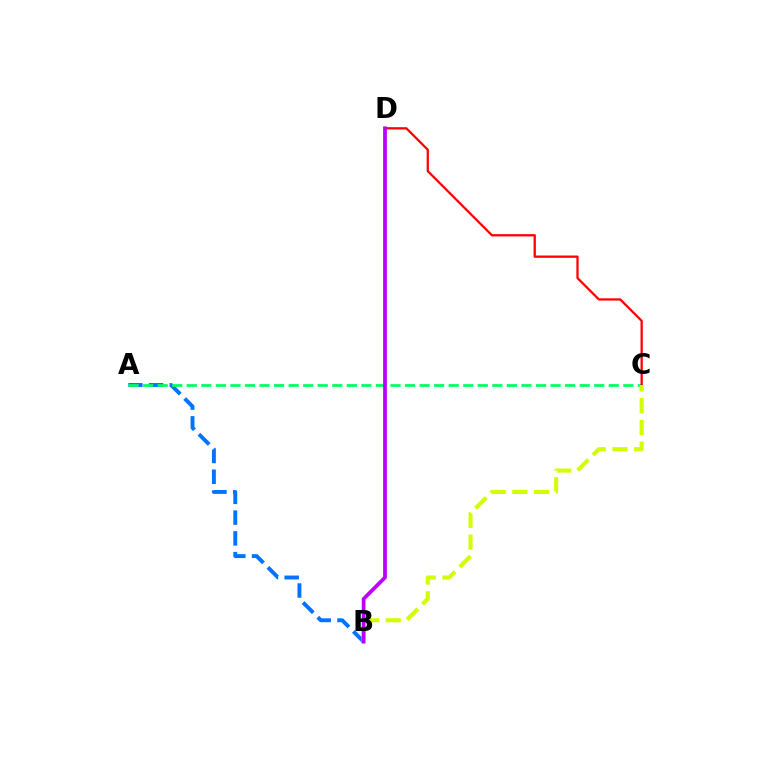{('A', 'B'): [{'color': '#0074ff', 'line_style': 'dashed', 'thickness': 2.82}], ('A', 'C'): [{'color': '#00ff5c', 'line_style': 'dashed', 'thickness': 1.98}], ('C', 'D'): [{'color': '#ff0000', 'line_style': 'solid', 'thickness': 1.64}], ('B', 'C'): [{'color': '#d1ff00', 'line_style': 'dashed', 'thickness': 2.95}], ('B', 'D'): [{'color': '#b900ff', 'line_style': 'solid', 'thickness': 2.69}]}